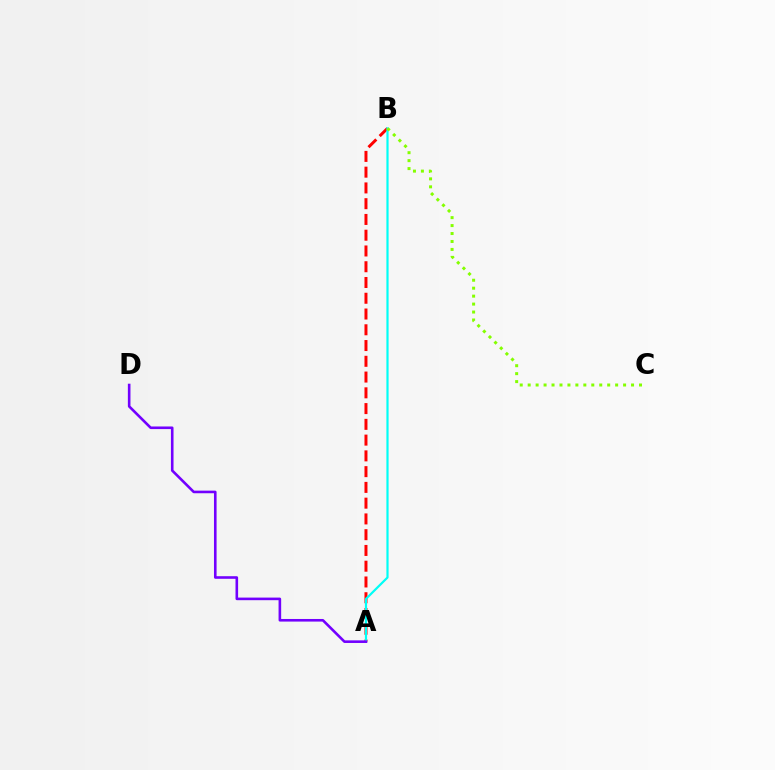{('A', 'B'): [{'color': '#ff0000', 'line_style': 'dashed', 'thickness': 2.14}, {'color': '#00fff6', 'line_style': 'solid', 'thickness': 1.58}], ('A', 'D'): [{'color': '#7200ff', 'line_style': 'solid', 'thickness': 1.88}], ('B', 'C'): [{'color': '#84ff00', 'line_style': 'dotted', 'thickness': 2.16}]}